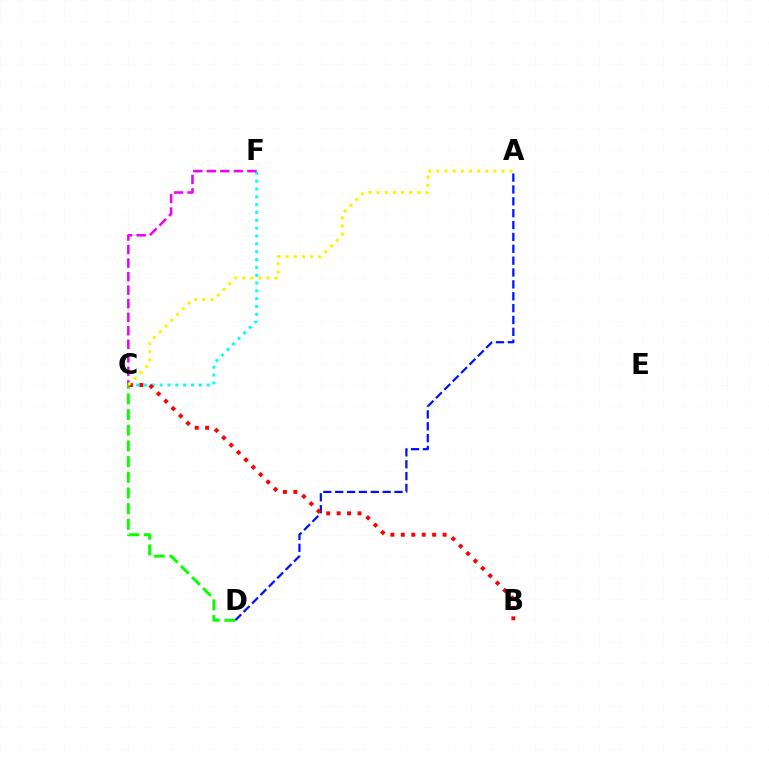{('C', 'F'): [{'color': '#00fff6', 'line_style': 'dotted', 'thickness': 2.13}, {'color': '#ee00ff', 'line_style': 'dashed', 'thickness': 1.84}], ('A', 'D'): [{'color': '#0010ff', 'line_style': 'dashed', 'thickness': 1.61}], ('C', 'D'): [{'color': '#08ff00', 'line_style': 'dashed', 'thickness': 2.13}], ('B', 'C'): [{'color': '#ff0000', 'line_style': 'dotted', 'thickness': 2.84}], ('A', 'C'): [{'color': '#fcf500', 'line_style': 'dotted', 'thickness': 2.21}]}